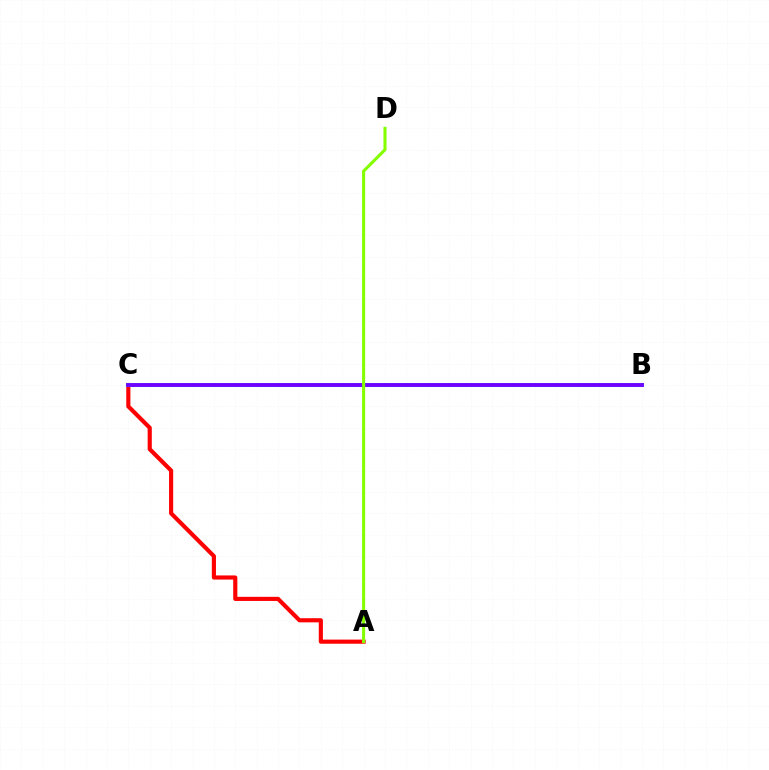{('A', 'C'): [{'color': '#ff0000', 'line_style': 'solid', 'thickness': 2.97}], ('B', 'C'): [{'color': '#00fff6', 'line_style': 'solid', 'thickness': 2.91}, {'color': '#7200ff', 'line_style': 'solid', 'thickness': 2.77}], ('A', 'D'): [{'color': '#84ff00', 'line_style': 'solid', 'thickness': 2.22}]}